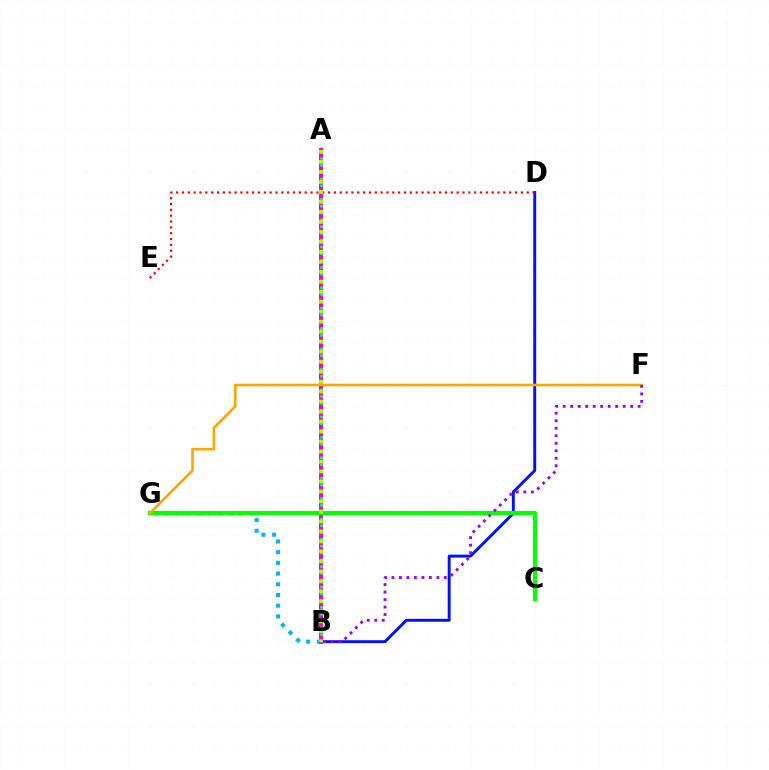{('B', 'D'): [{'color': '#0010ff', 'line_style': 'solid', 'thickness': 2.09}], ('B', 'G'): [{'color': '#00b5ff', 'line_style': 'dotted', 'thickness': 2.91}], ('A', 'B'): [{'color': '#ff00bd', 'line_style': 'solid', 'thickness': 2.85}, {'color': '#00ff9d', 'line_style': 'dotted', 'thickness': 1.85}, {'color': '#b3ff00', 'line_style': 'dotted', 'thickness': 2.71}], ('D', 'E'): [{'color': '#ff0000', 'line_style': 'dotted', 'thickness': 1.59}], ('C', 'G'): [{'color': '#08ff00', 'line_style': 'solid', 'thickness': 3.0}], ('F', 'G'): [{'color': '#ffa500', 'line_style': 'solid', 'thickness': 1.89}], ('B', 'F'): [{'color': '#9b00ff', 'line_style': 'dotted', 'thickness': 2.04}]}